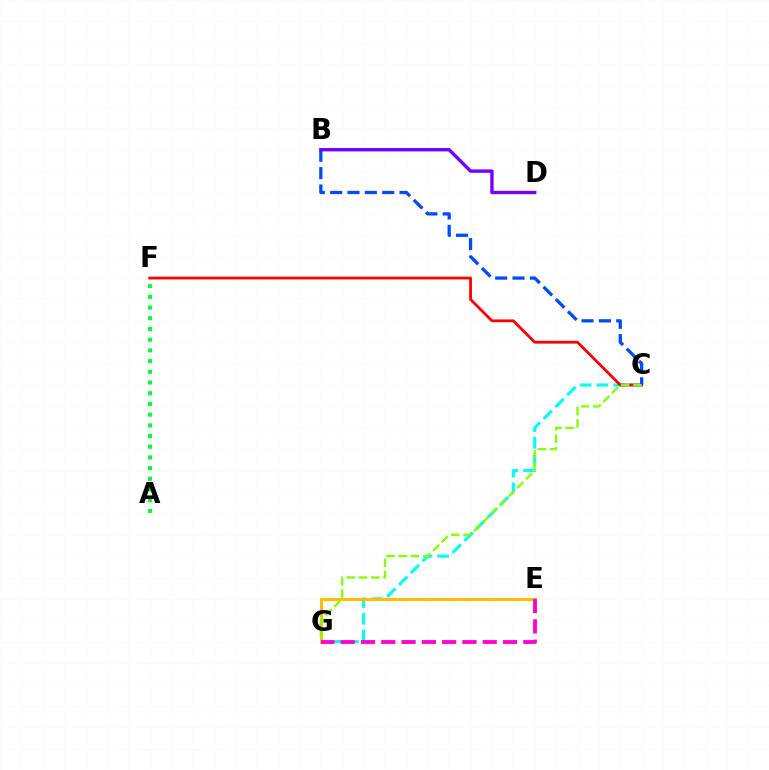{('A', 'F'): [{'color': '#00ff39', 'line_style': 'dotted', 'thickness': 2.91}], ('C', 'G'): [{'color': '#00fff6', 'line_style': 'dashed', 'thickness': 2.27}, {'color': '#84ff00', 'line_style': 'dashed', 'thickness': 1.66}], ('C', 'F'): [{'color': '#ff0000', 'line_style': 'solid', 'thickness': 2.02}], ('B', 'C'): [{'color': '#004bff', 'line_style': 'dashed', 'thickness': 2.36}], ('E', 'G'): [{'color': '#ffbd00', 'line_style': 'solid', 'thickness': 2.22}, {'color': '#ff00cf', 'line_style': 'dashed', 'thickness': 2.76}], ('B', 'D'): [{'color': '#7200ff', 'line_style': 'solid', 'thickness': 2.43}]}